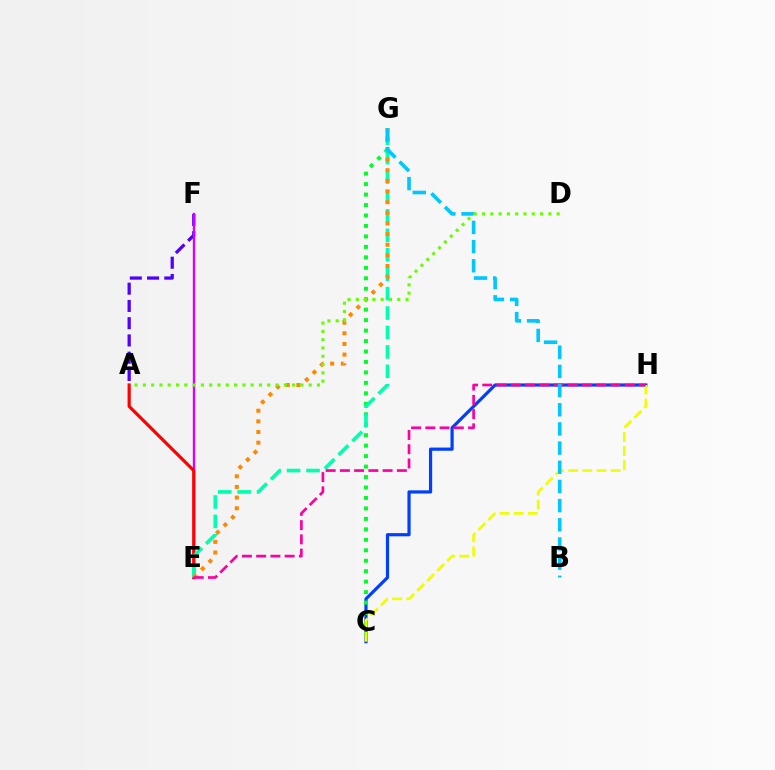{('C', 'H'): [{'color': '#003fff', 'line_style': 'solid', 'thickness': 2.29}, {'color': '#eeff00', 'line_style': 'dashed', 'thickness': 1.92}], ('A', 'F'): [{'color': '#4f00ff', 'line_style': 'dashed', 'thickness': 2.34}], ('E', 'F'): [{'color': '#d600ff', 'line_style': 'solid', 'thickness': 1.7}], ('C', 'G'): [{'color': '#00ff27', 'line_style': 'dotted', 'thickness': 2.84}], ('A', 'E'): [{'color': '#ff0000', 'line_style': 'solid', 'thickness': 2.28}], ('E', 'G'): [{'color': '#00ffaf', 'line_style': 'dashed', 'thickness': 2.64}, {'color': '#ff8800', 'line_style': 'dotted', 'thickness': 2.89}], ('E', 'H'): [{'color': '#ff00a0', 'line_style': 'dashed', 'thickness': 1.94}], ('B', 'G'): [{'color': '#00c7ff', 'line_style': 'dashed', 'thickness': 2.6}], ('A', 'D'): [{'color': '#66ff00', 'line_style': 'dotted', 'thickness': 2.25}]}